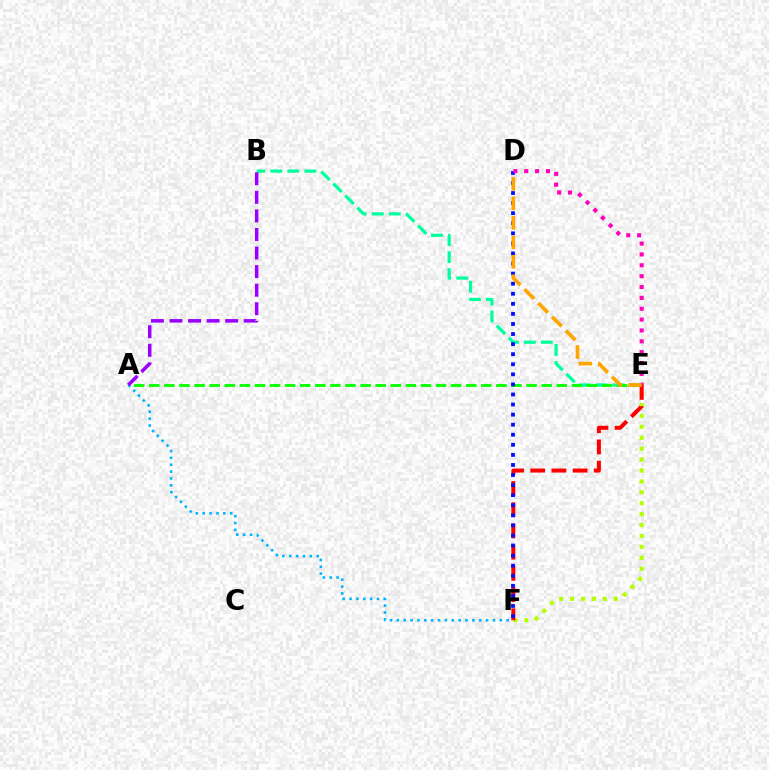{('E', 'F'): [{'color': '#b3ff00', 'line_style': 'dotted', 'thickness': 2.97}, {'color': '#ff0000', 'line_style': 'dashed', 'thickness': 2.88}], ('B', 'E'): [{'color': '#00ff9d', 'line_style': 'dashed', 'thickness': 2.31}], ('A', 'E'): [{'color': '#08ff00', 'line_style': 'dashed', 'thickness': 2.05}], ('D', 'F'): [{'color': '#0010ff', 'line_style': 'dotted', 'thickness': 2.74}], ('D', 'E'): [{'color': '#ff00bd', 'line_style': 'dotted', 'thickness': 2.95}, {'color': '#ffa500', 'line_style': 'dashed', 'thickness': 2.64}], ('A', 'F'): [{'color': '#00b5ff', 'line_style': 'dotted', 'thickness': 1.87}], ('A', 'B'): [{'color': '#9b00ff', 'line_style': 'dashed', 'thickness': 2.52}]}